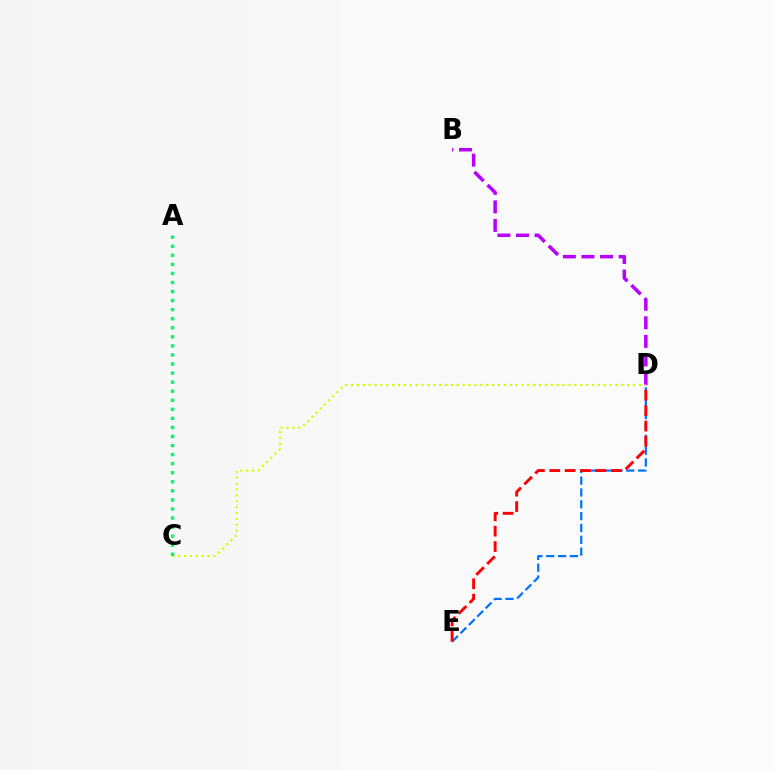{('B', 'D'): [{'color': '#b900ff', 'line_style': 'dashed', 'thickness': 2.52}], ('D', 'E'): [{'color': '#0074ff', 'line_style': 'dashed', 'thickness': 1.61}, {'color': '#ff0000', 'line_style': 'dashed', 'thickness': 2.09}], ('C', 'D'): [{'color': '#d1ff00', 'line_style': 'dotted', 'thickness': 1.6}], ('A', 'C'): [{'color': '#00ff5c', 'line_style': 'dotted', 'thickness': 2.46}]}